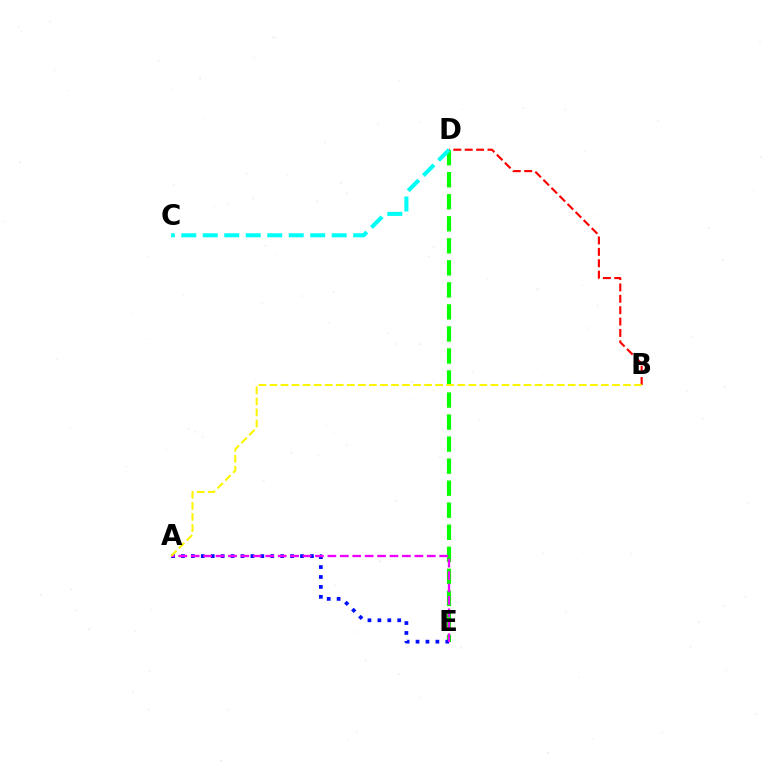{('B', 'D'): [{'color': '#ff0000', 'line_style': 'dashed', 'thickness': 1.55}], ('D', 'E'): [{'color': '#08ff00', 'line_style': 'dashed', 'thickness': 2.99}], ('A', 'E'): [{'color': '#0010ff', 'line_style': 'dotted', 'thickness': 2.7}, {'color': '#ee00ff', 'line_style': 'dashed', 'thickness': 1.69}], ('A', 'B'): [{'color': '#fcf500', 'line_style': 'dashed', 'thickness': 1.5}], ('C', 'D'): [{'color': '#00fff6', 'line_style': 'dashed', 'thickness': 2.92}]}